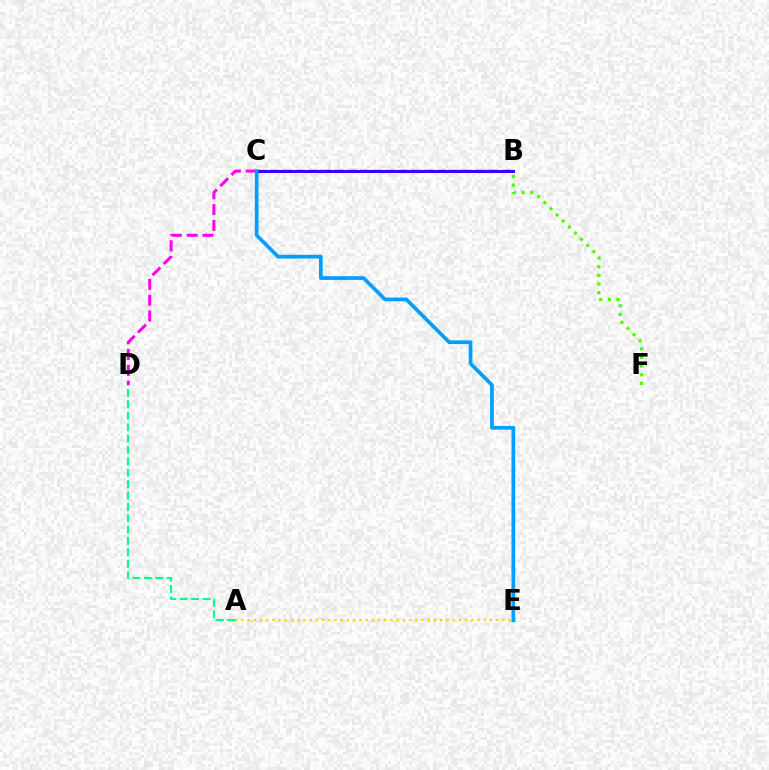{('A', 'D'): [{'color': '#00ff86', 'line_style': 'dashed', 'thickness': 1.55}], ('B', 'C'): [{'color': '#ff0000', 'line_style': 'dashed', 'thickness': 1.75}, {'color': '#3700ff', 'line_style': 'solid', 'thickness': 2.19}], ('C', 'D'): [{'color': '#ff00ed', 'line_style': 'dashed', 'thickness': 2.15}], ('A', 'E'): [{'color': '#ffd500', 'line_style': 'dotted', 'thickness': 1.69}], ('C', 'E'): [{'color': '#009eff', 'line_style': 'solid', 'thickness': 2.67}], ('B', 'F'): [{'color': '#4fff00', 'line_style': 'dotted', 'thickness': 2.35}]}